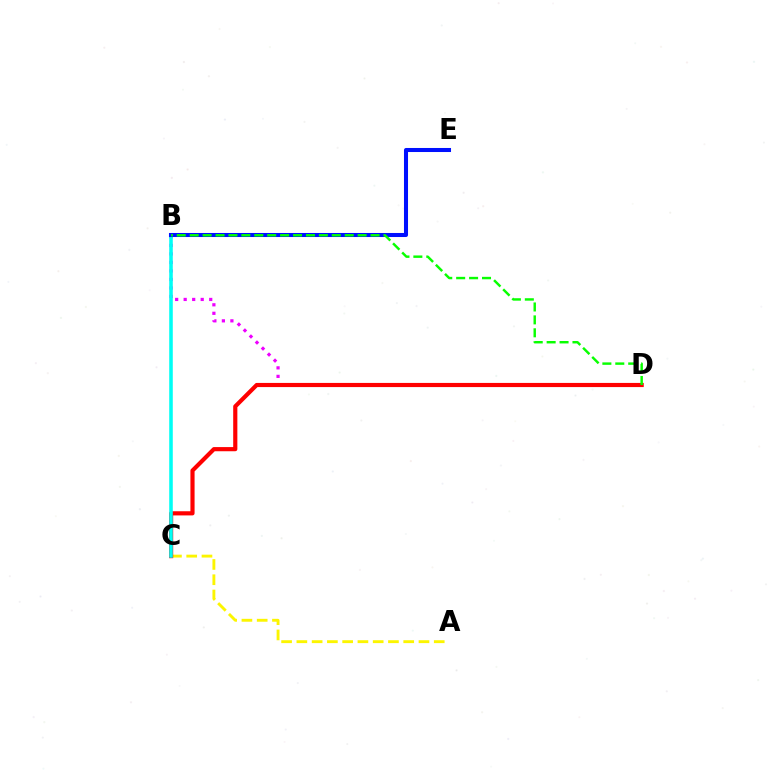{('A', 'C'): [{'color': '#fcf500', 'line_style': 'dashed', 'thickness': 2.07}], ('B', 'D'): [{'color': '#ee00ff', 'line_style': 'dotted', 'thickness': 2.31}, {'color': '#08ff00', 'line_style': 'dashed', 'thickness': 1.75}], ('C', 'D'): [{'color': '#ff0000', 'line_style': 'solid', 'thickness': 2.99}], ('B', 'C'): [{'color': '#00fff6', 'line_style': 'solid', 'thickness': 2.56}], ('B', 'E'): [{'color': '#0010ff', 'line_style': 'solid', 'thickness': 2.91}]}